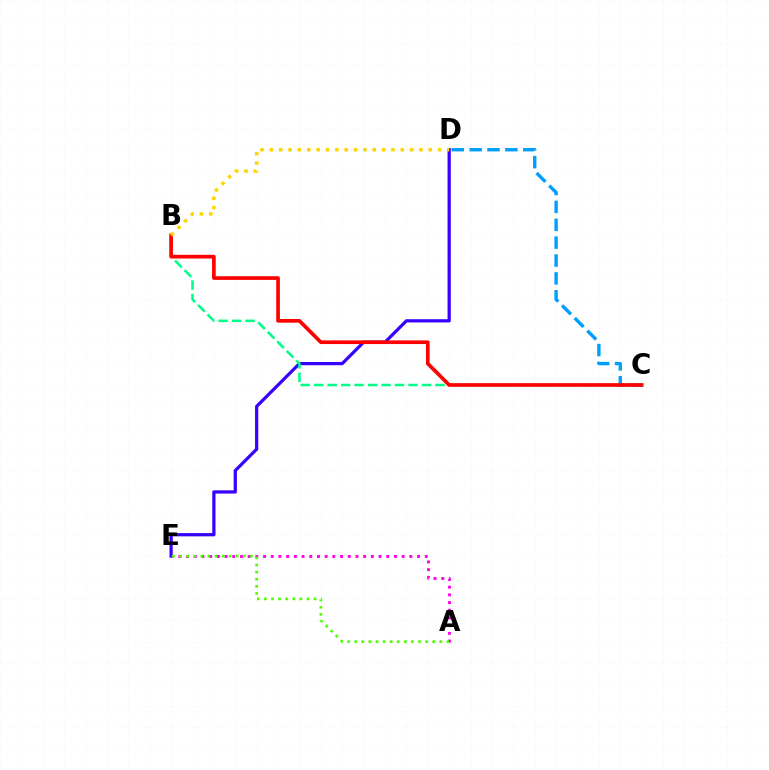{('C', 'D'): [{'color': '#009eff', 'line_style': 'dashed', 'thickness': 2.43}], ('D', 'E'): [{'color': '#3700ff', 'line_style': 'solid', 'thickness': 2.33}], ('A', 'E'): [{'color': '#ff00ed', 'line_style': 'dotted', 'thickness': 2.09}, {'color': '#4fff00', 'line_style': 'dotted', 'thickness': 1.93}], ('B', 'C'): [{'color': '#00ff86', 'line_style': 'dashed', 'thickness': 1.83}, {'color': '#ff0000', 'line_style': 'solid', 'thickness': 2.65}], ('B', 'D'): [{'color': '#ffd500', 'line_style': 'dotted', 'thickness': 2.54}]}